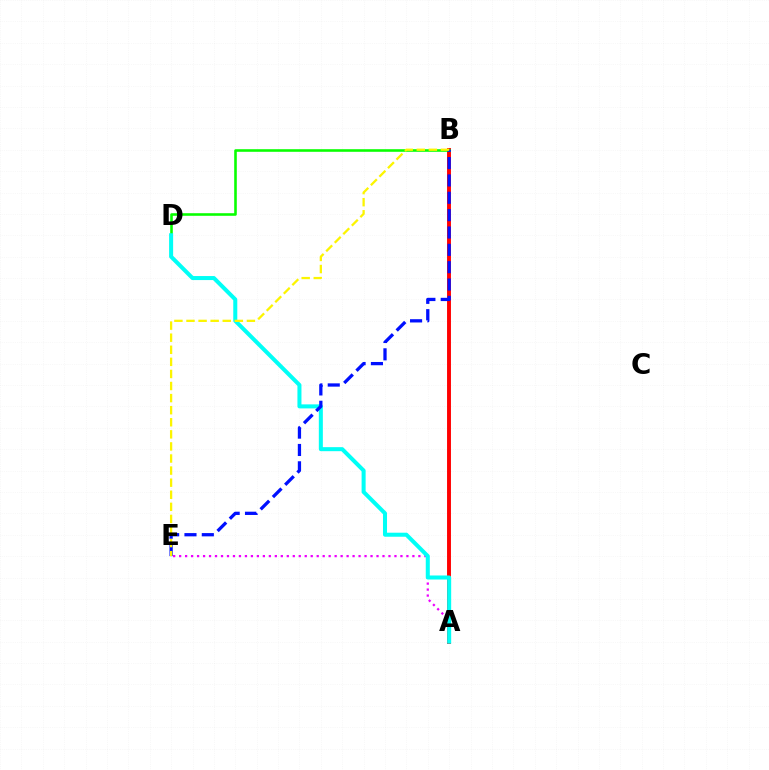{('A', 'B'): [{'color': '#ff0000', 'line_style': 'solid', 'thickness': 2.81}], ('B', 'D'): [{'color': '#08ff00', 'line_style': 'solid', 'thickness': 1.86}], ('A', 'E'): [{'color': '#ee00ff', 'line_style': 'dotted', 'thickness': 1.63}], ('A', 'D'): [{'color': '#00fff6', 'line_style': 'solid', 'thickness': 2.9}], ('B', 'E'): [{'color': '#0010ff', 'line_style': 'dashed', 'thickness': 2.36}, {'color': '#fcf500', 'line_style': 'dashed', 'thickness': 1.64}]}